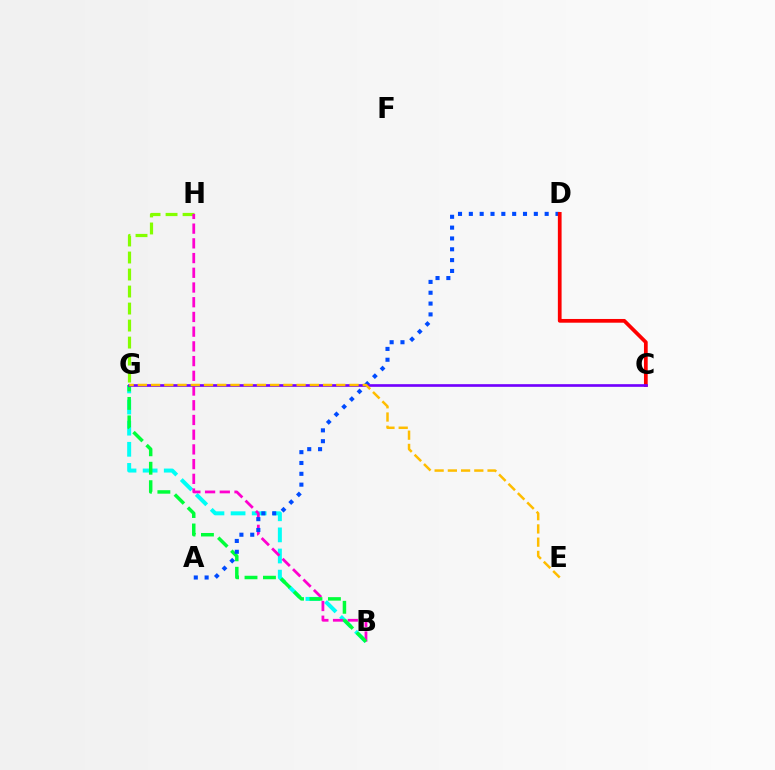{('B', 'G'): [{'color': '#00fff6', 'line_style': 'dashed', 'thickness': 2.87}, {'color': '#00ff39', 'line_style': 'dashed', 'thickness': 2.51}], ('G', 'H'): [{'color': '#84ff00', 'line_style': 'dashed', 'thickness': 2.31}], ('B', 'H'): [{'color': '#ff00cf', 'line_style': 'dashed', 'thickness': 2.0}], ('A', 'D'): [{'color': '#004bff', 'line_style': 'dotted', 'thickness': 2.94}], ('C', 'D'): [{'color': '#ff0000', 'line_style': 'solid', 'thickness': 2.69}], ('C', 'G'): [{'color': '#7200ff', 'line_style': 'solid', 'thickness': 1.92}], ('E', 'G'): [{'color': '#ffbd00', 'line_style': 'dashed', 'thickness': 1.8}]}